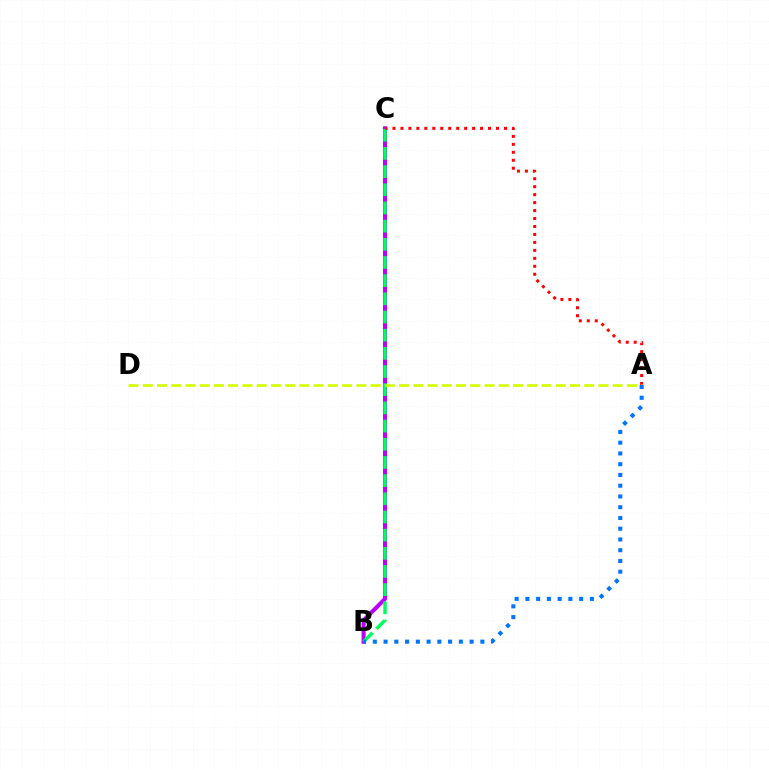{('B', 'C'): [{'color': '#b900ff', 'line_style': 'solid', 'thickness': 2.93}, {'color': '#00ff5c', 'line_style': 'dashed', 'thickness': 2.47}], ('A', 'C'): [{'color': '#ff0000', 'line_style': 'dotted', 'thickness': 2.16}], ('A', 'D'): [{'color': '#d1ff00', 'line_style': 'dashed', 'thickness': 1.93}], ('A', 'B'): [{'color': '#0074ff', 'line_style': 'dotted', 'thickness': 2.92}]}